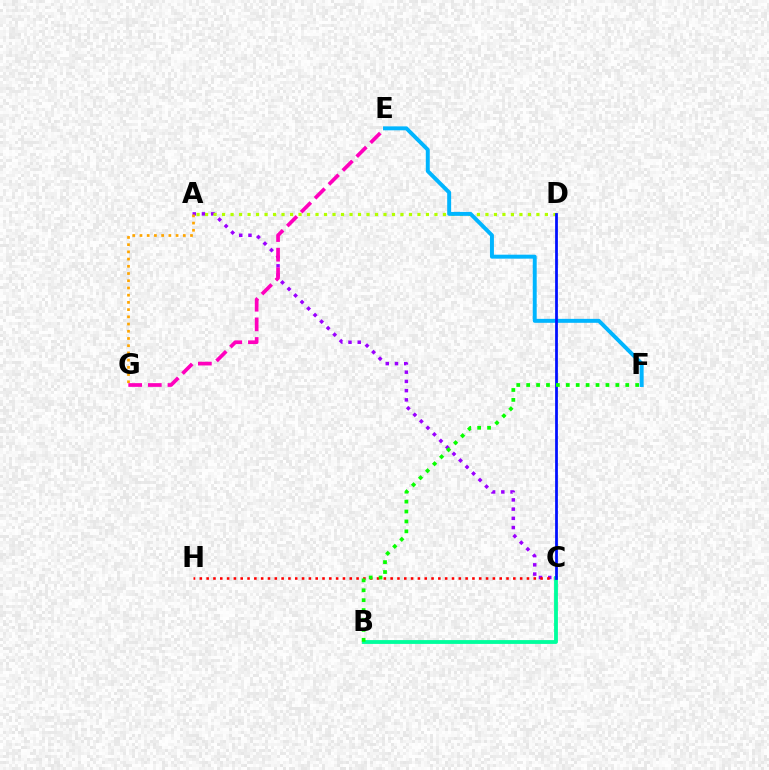{('A', 'C'): [{'color': '#9b00ff', 'line_style': 'dotted', 'thickness': 2.51}], ('A', 'G'): [{'color': '#ffa500', 'line_style': 'dotted', 'thickness': 1.96}], ('E', 'G'): [{'color': '#ff00bd', 'line_style': 'dashed', 'thickness': 2.67}], ('C', 'H'): [{'color': '#ff0000', 'line_style': 'dotted', 'thickness': 1.85}], ('A', 'D'): [{'color': '#b3ff00', 'line_style': 'dotted', 'thickness': 2.31}], ('B', 'C'): [{'color': '#00ff9d', 'line_style': 'solid', 'thickness': 2.75}], ('E', 'F'): [{'color': '#00b5ff', 'line_style': 'solid', 'thickness': 2.84}], ('C', 'D'): [{'color': '#0010ff', 'line_style': 'solid', 'thickness': 1.99}], ('B', 'F'): [{'color': '#08ff00', 'line_style': 'dotted', 'thickness': 2.69}]}